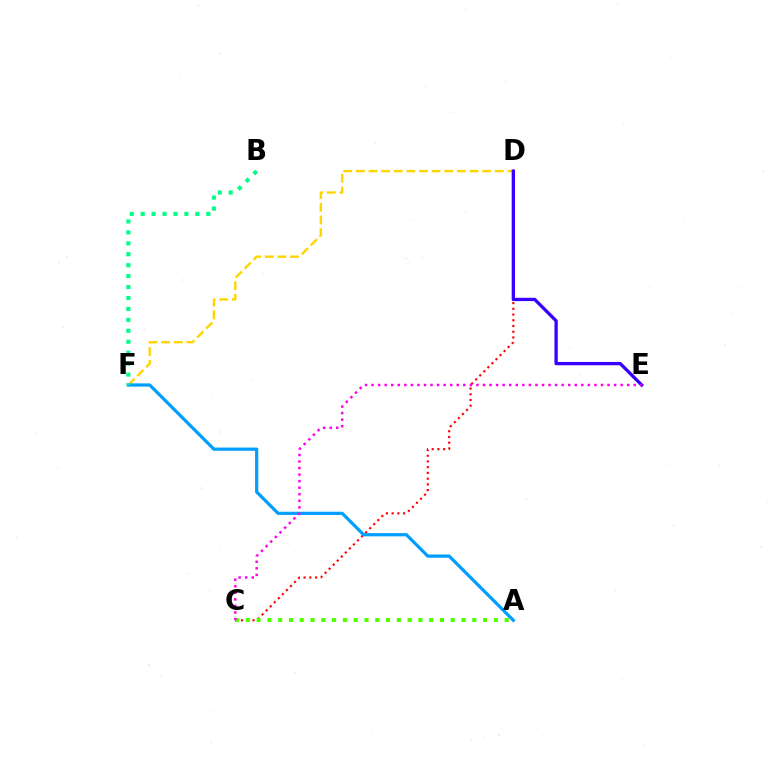{('D', 'F'): [{'color': '#ffd500', 'line_style': 'dashed', 'thickness': 1.72}], ('C', 'D'): [{'color': '#ff0000', 'line_style': 'dotted', 'thickness': 1.56}], ('D', 'E'): [{'color': '#3700ff', 'line_style': 'solid', 'thickness': 2.38}], ('A', 'F'): [{'color': '#009eff', 'line_style': 'solid', 'thickness': 2.32}], ('B', 'F'): [{'color': '#00ff86', 'line_style': 'dotted', 'thickness': 2.97}], ('A', 'C'): [{'color': '#4fff00', 'line_style': 'dotted', 'thickness': 2.93}], ('C', 'E'): [{'color': '#ff00ed', 'line_style': 'dotted', 'thickness': 1.78}]}